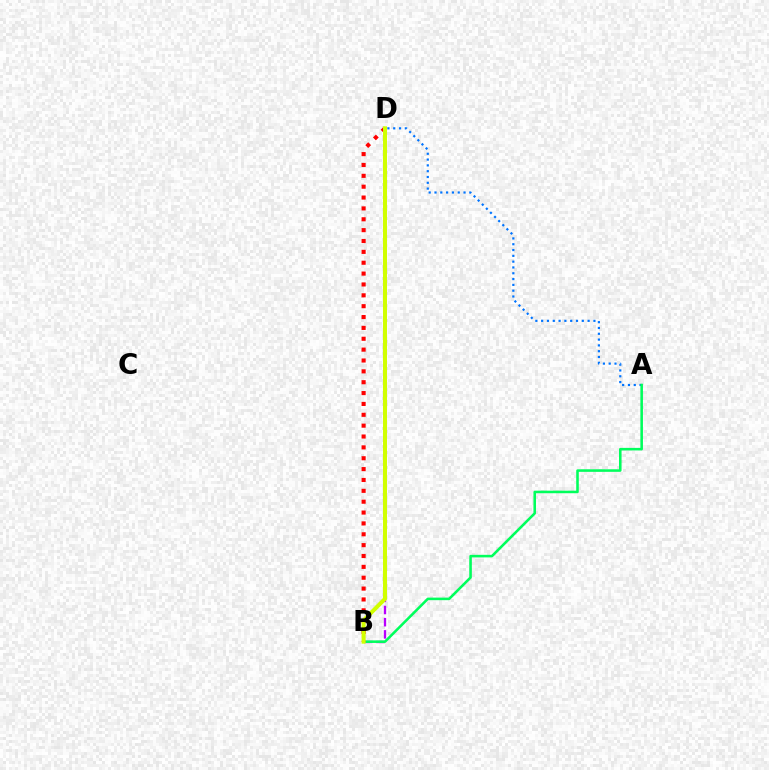{('B', 'D'): [{'color': '#b900ff', 'line_style': 'dashed', 'thickness': 1.66}, {'color': '#ff0000', 'line_style': 'dotted', 'thickness': 2.95}, {'color': '#d1ff00', 'line_style': 'solid', 'thickness': 2.9}], ('A', 'D'): [{'color': '#0074ff', 'line_style': 'dotted', 'thickness': 1.58}], ('A', 'B'): [{'color': '#00ff5c', 'line_style': 'solid', 'thickness': 1.85}]}